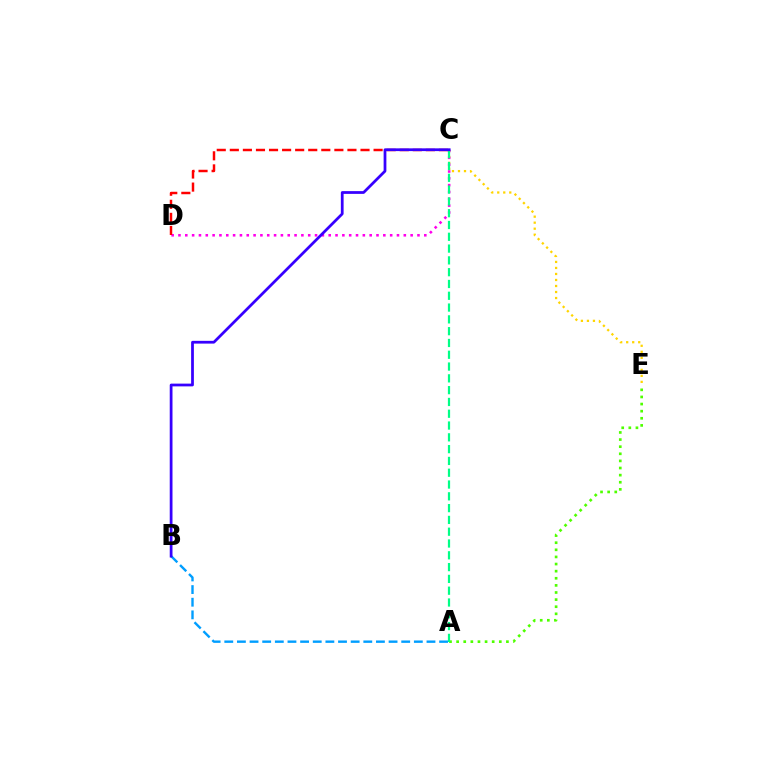{('A', 'B'): [{'color': '#009eff', 'line_style': 'dashed', 'thickness': 1.72}], ('A', 'E'): [{'color': '#4fff00', 'line_style': 'dotted', 'thickness': 1.93}], ('C', 'E'): [{'color': '#ffd500', 'line_style': 'dotted', 'thickness': 1.63}], ('C', 'D'): [{'color': '#ff00ed', 'line_style': 'dotted', 'thickness': 1.86}, {'color': '#ff0000', 'line_style': 'dashed', 'thickness': 1.78}], ('A', 'C'): [{'color': '#00ff86', 'line_style': 'dashed', 'thickness': 1.6}], ('B', 'C'): [{'color': '#3700ff', 'line_style': 'solid', 'thickness': 1.99}]}